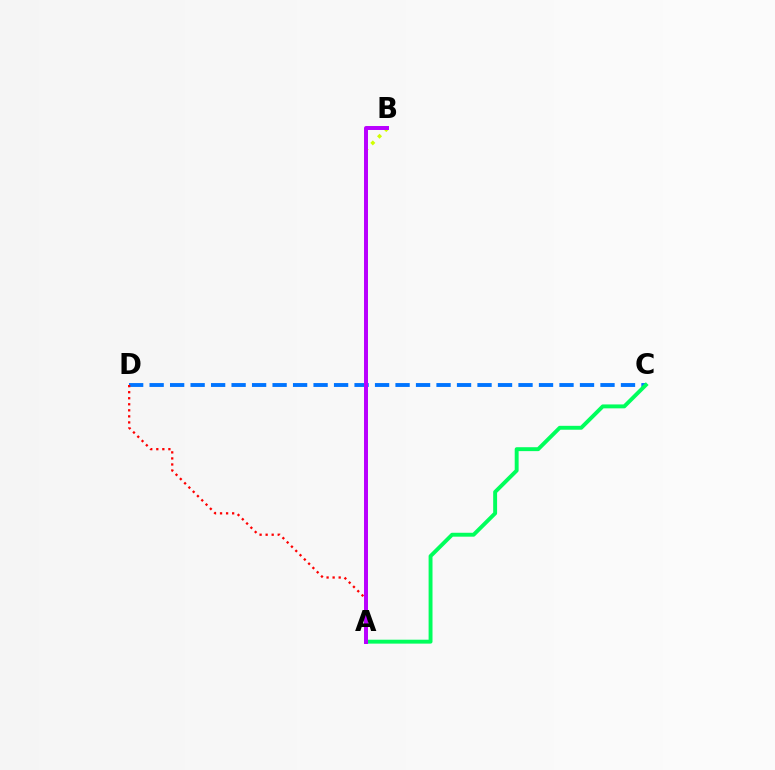{('A', 'B'): [{'color': '#d1ff00', 'line_style': 'dotted', 'thickness': 2.57}, {'color': '#b900ff', 'line_style': 'solid', 'thickness': 2.86}], ('C', 'D'): [{'color': '#0074ff', 'line_style': 'dashed', 'thickness': 2.78}], ('A', 'C'): [{'color': '#00ff5c', 'line_style': 'solid', 'thickness': 2.81}], ('A', 'D'): [{'color': '#ff0000', 'line_style': 'dotted', 'thickness': 1.64}]}